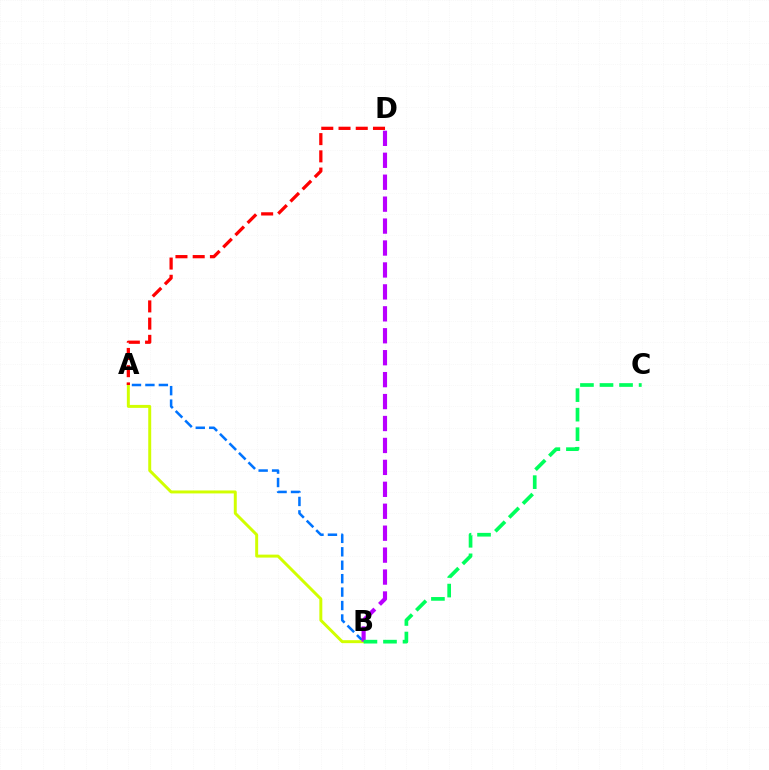{('A', 'B'): [{'color': '#0074ff', 'line_style': 'dashed', 'thickness': 1.82}, {'color': '#d1ff00', 'line_style': 'solid', 'thickness': 2.13}], ('B', 'D'): [{'color': '#b900ff', 'line_style': 'dashed', 'thickness': 2.98}], ('A', 'D'): [{'color': '#ff0000', 'line_style': 'dashed', 'thickness': 2.34}], ('B', 'C'): [{'color': '#00ff5c', 'line_style': 'dashed', 'thickness': 2.66}]}